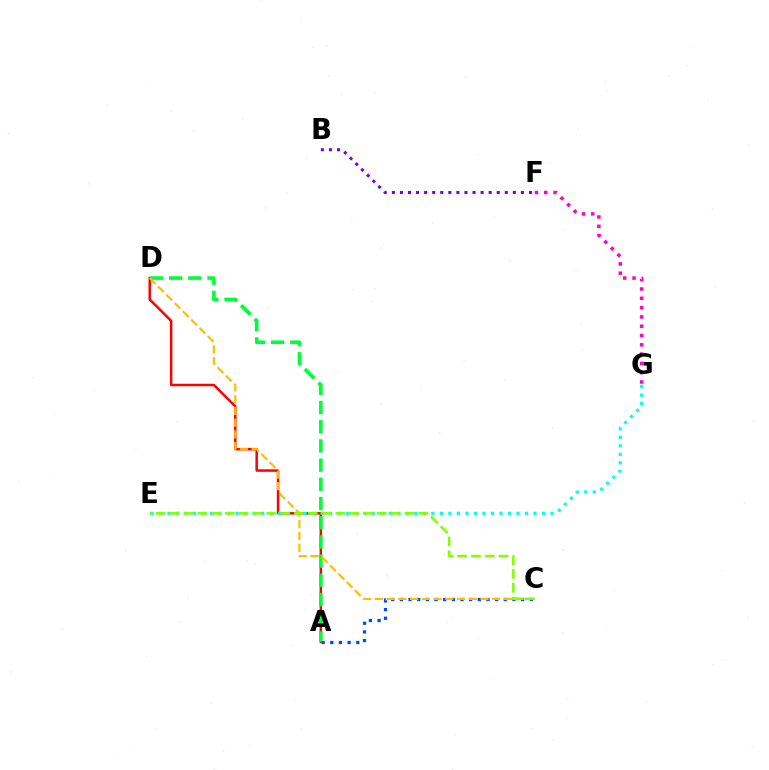{('B', 'F'): [{'color': '#7200ff', 'line_style': 'dotted', 'thickness': 2.19}], ('A', 'D'): [{'color': '#ff0000', 'line_style': 'solid', 'thickness': 1.79}, {'color': '#00ff39', 'line_style': 'dashed', 'thickness': 2.61}], ('A', 'C'): [{'color': '#004bff', 'line_style': 'dotted', 'thickness': 2.35}], ('E', 'G'): [{'color': '#00fff6', 'line_style': 'dotted', 'thickness': 2.31}], ('F', 'G'): [{'color': '#ff00cf', 'line_style': 'dotted', 'thickness': 2.53}], ('C', 'D'): [{'color': '#ffbd00', 'line_style': 'dashed', 'thickness': 1.59}], ('C', 'E'): [{'color': '#84ff00', 'line_style': 'dashed', 'thickness': 1.88}]}